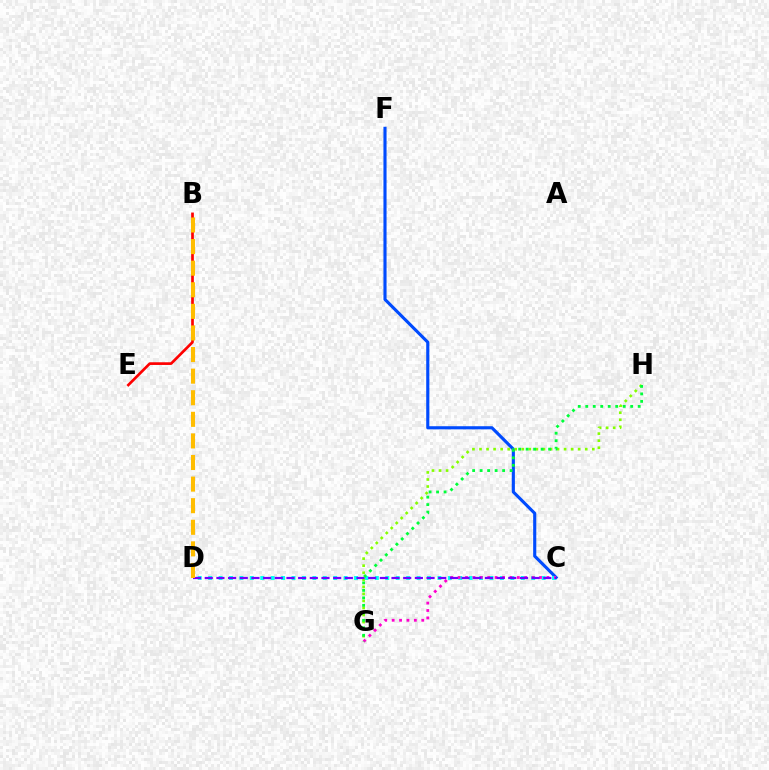{('C', 'F'): [{'color': '#004bff', 'line_style': 'solid', 'thickness': 2.25}], ('C', 'D'): [{'color': '#00fff6', 'line_style': 'dotted', 'thickness': 2.83}, {'color': '#7200ff', 'line_style': 'dashed', 'thickness': 1.59}], ('B', 'E'): [{'color': '#ff0000', 'line_style': 'solid', 'thickness': 1.93}], ('C', 'G'): [{'color': '#ff00cf', 'line_style': 'dotted', 'thickness': 2.01}], ('G', 'H'): [{'color': '#84ff00', 'line_style': 'dotted', 'thickness': 1.92}, {'color': '#00ff39', 'line_style': 'dotted', 'thickness': 2.03}], ('B', 'D'): [{'color': '#ffbd00', 'line_style': 'dashed', 'thickness': 2.93}]}